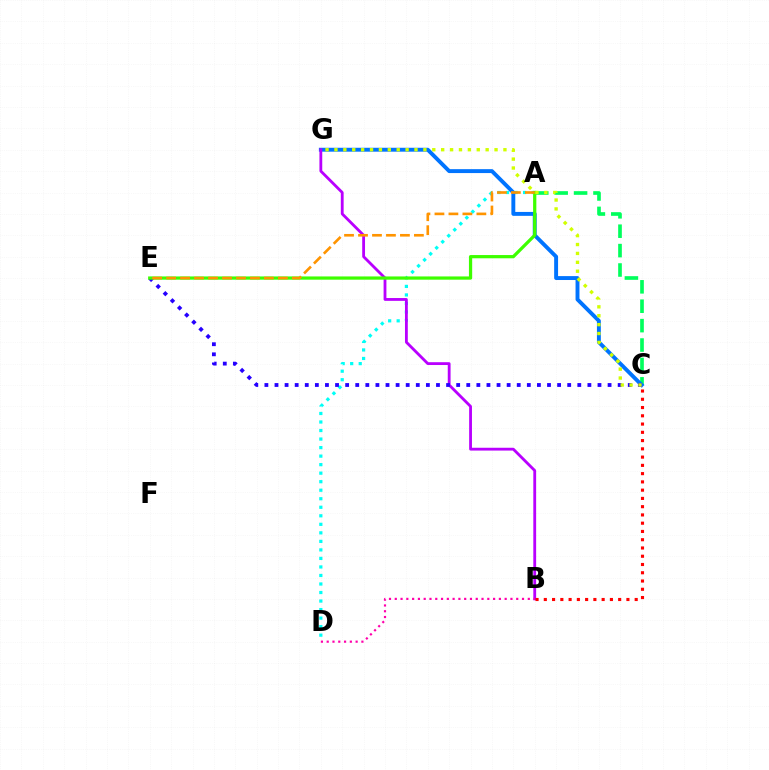{('A', 'C'): [{'color': '#00ff5c', 'line_style': 'dashed', 'thickness': 2.64}], ('A', 'D'): [{'color': '#00fff6', 'line_style': 'dotted', 'thickness': 2.32}], ('C', 'G'): [{'color': '#0074ff', 'line_style': 'solid', 'thickness': 2.81}, {'color': '#d1ff00', 'line_style': 'dotted', 'thickness': 2.42}], ('B', 'G'): [{'color': '#b900ff', 'line_style': 'solid', 'thickness': 2.03}], ('C', 'E'): [{'color': '#2500ff', 'line_style': 'dotted', 'thickness': 2.74}], ('A', 'E'): [{'color': '#3dff00', 'line_style': 'solid', 'thickness': 2.33}, {'color': '#ff9400', 'line_style': 'dashed', 'thickness': 1.9}], ('B', 'D'): [{'color': '#ff00ac', 'line_style': 'dotted', 'thickness': 1.57}], ('B', 'C'): [{'color': '#ff0000', 'line_style': 'dotted', 'thickness': 2.24}]}